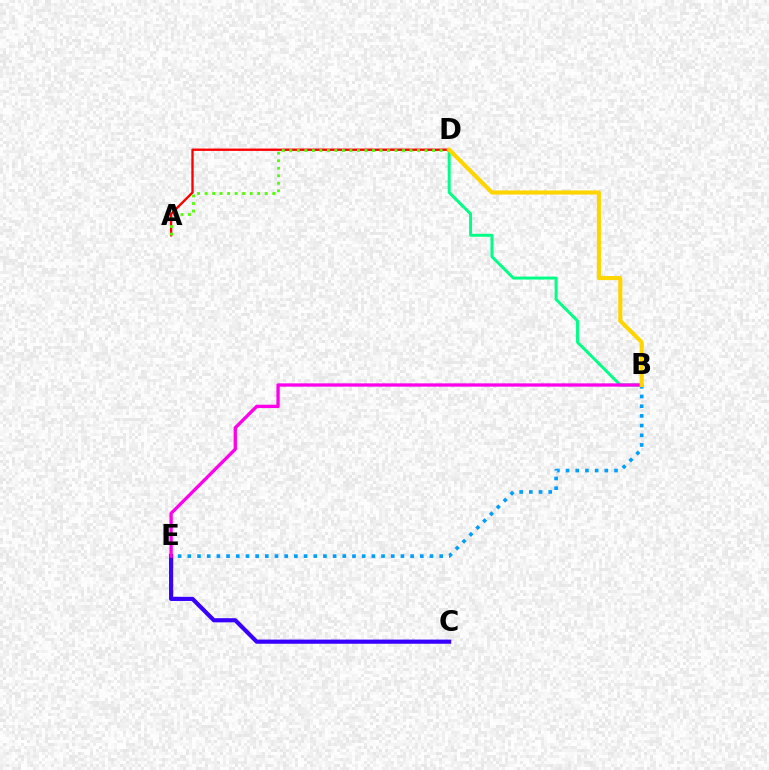{('A', 'D'): [{'color': '#ff0000', 'line_style': 'solid', 'thickness': 1.69}, {'color': '#4fff00', 'line_style': 'dotted', 'thickness': 2.04}], ('B', 'D'): [{'color': '#00ff86', 'line_style': 'solid', 'thickness': 2.13}, {'color': '#ffd500', 'line_style': 'solid', 'thickness': 2.95}], ('C', 'E'): [{'color': '#3700ff', 'line_style': 'solid', 'thickness': 2.99}], ('B', 'E'): [{'color': '#009eff', 'line_style': 'dotted', 'thickness': 2.63}, {'color': '#ff00ed', 'line_style': 'solid', 'thickness': 2.38}]}